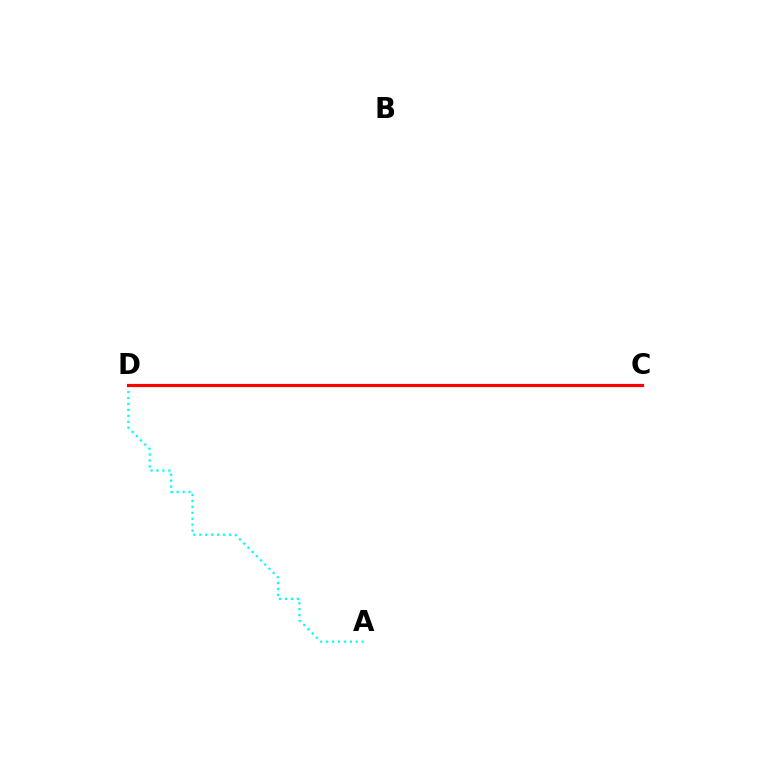{('C', 'D'): [{'color': '#84ff00', 'line_style': 'solid', 'thickness': 1.97}, {'color': '#7200ff', 'line_style': 'dashed', 'thickness': 2.08}, {'color': '#ff0000', 'line_style': 'solid', 'thickness': 2.29}], ('A', 'D'): [{'color': '#00fff6', 'line_style': 'dotted', 'thickness': 1.61}]}